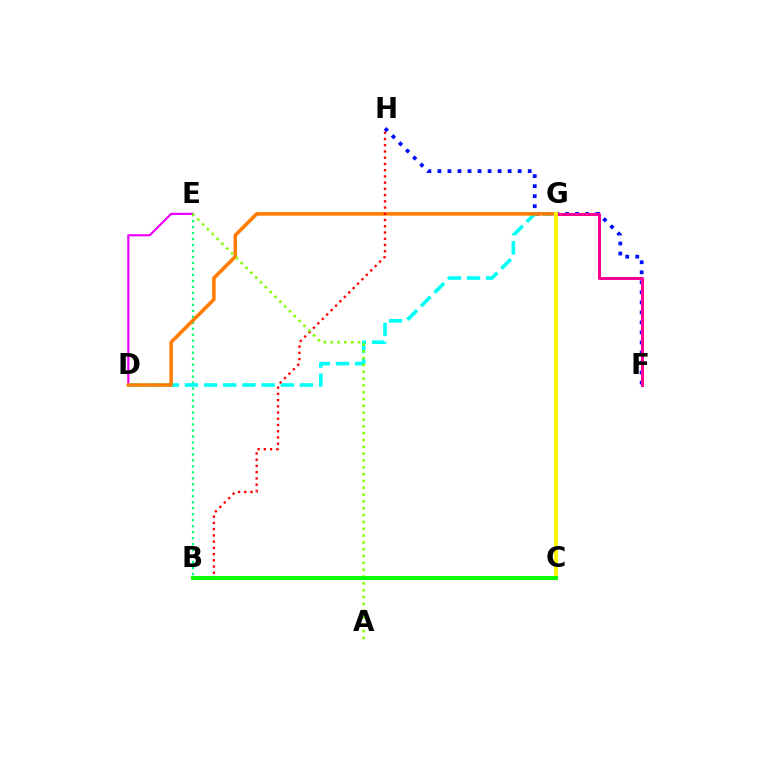{('B', 'C'): [{'color': '#008cff', 'line_style': 'solid', 'thickness': 2.2}, {'color': '#08ff00', 'line_style': 'solid', 'thickness': 2.81}], ('C', 'G'): [{'color': '#7200ff', 'line_style': 'solid', 'thickness': 1.7}, {'color': '#fcf500', 'line_style': 'solid', 'thickness': 2.8}], ('B', 'E'): [{'color': '#00ff74', 'line_style': 'dotted', 'thickness': 1.63}], ('F', 'H'): [{'color': '#0010ff', 'line_style': 'dotted', 'thickness': 2.73}], ('D', 'E'): [{'color': '#ee00ff', 'line_style': 'solid', 'thickness': 1.59}], ('D', 'G'): [{'color': '#00fff6', 'line_style': 'dashed', 'thickness': 2.6}, {'color': '#ff7c00', 'line_style': 'solid', 'thickness': 2.55}], ('F', 'G'): [{'color': '#ff0094', 'line_style': 'solid', 'thickness': 2.16}], ('B', 'H'): [{'color': '#ff0000', 'line_style': 'dotted', 'thickness': 1.69}], ('A', 'E'): [{'color': '#84ff00', 'line_style': 'dotted', 'thickness': 1.85}]}